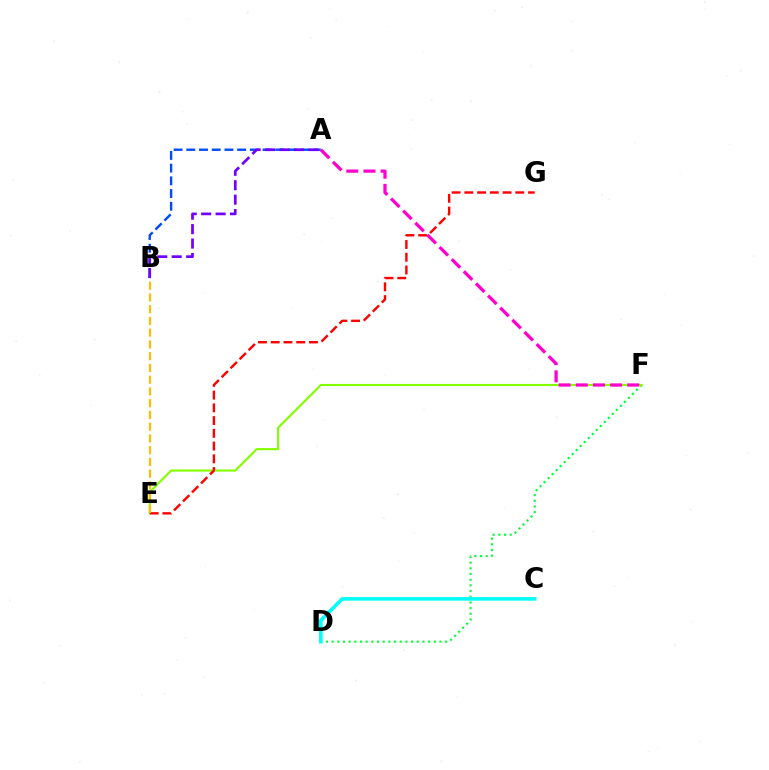{('A', 'B'): [{'color': '#004bff', 'line_style': 'dashed', 'thickness': 1.73}, {'color': '#7200ff', 'line_style': 'dashed', 'thickness': 1.96}], ('D', 'F'): [{'color': '#00ff39', 'line_style': 'dotted', 'thickness': 1.54}], ('C', 'D'): [{'color': '#00fff6', 'line_style': 'solid', 'thickness': 2.57}], ('E', 'F'): [{'color': '#84ff00', 'line_style': 'solid', 'thickness': 1.54}], ('E', 'G'): [{'color': '#ff0000', 'line_style': 'dashed', 'thickness': 1.73}], ('A', 'F'): [{'color': '#ff00cf', 'line_style': 'dashed', 'thickness': 2.33}], ('B', 'E'): [{'color': '#ffbd00', 'line_style': 'dashed', 'thickness': 1.6}]}